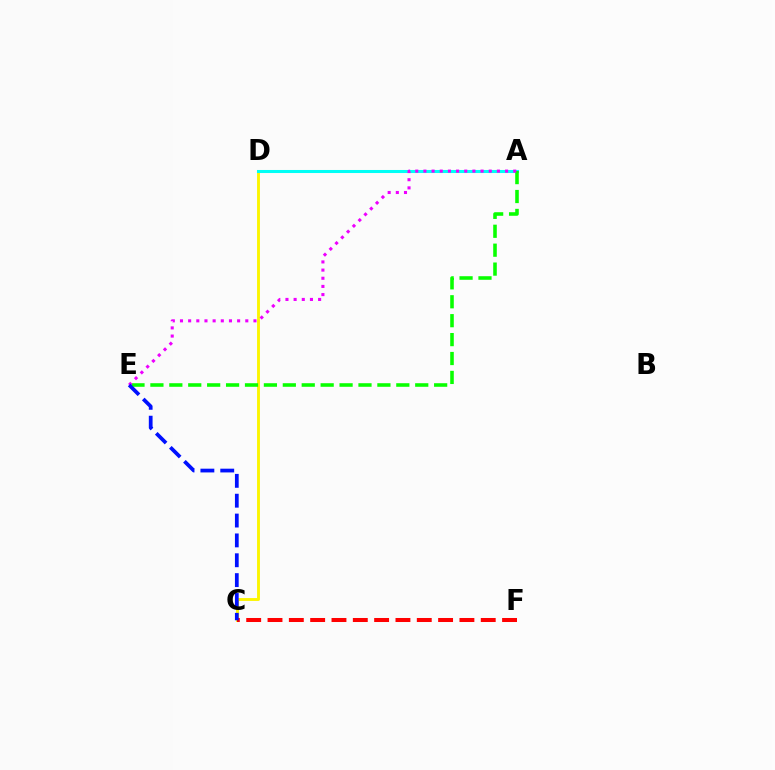{('C', 'D'): [{'color': '#fcf500', 'line_style': 'solid', 'thickness': 2.07}], ('A', 'D'): [{'color': '#00fff6', 'line_style': 'solid', 'thickness': 2.19}], ('C', 'F'): [{'color': '#ff0000', 'line_style': 'dashed', 'thickness': 2.9}], ('A', 'E'): [{'color': '#08ff00', 'line_style': 'dashed', 'thickness': 2.57}, {'color': '#ee00ff', 'line_style': 'dotted', 'thickness': 2.22}], ('C', 'E'): [{'color': '#0010ff', 'line_style': 'dashed', 'thickness': 2.7}]}